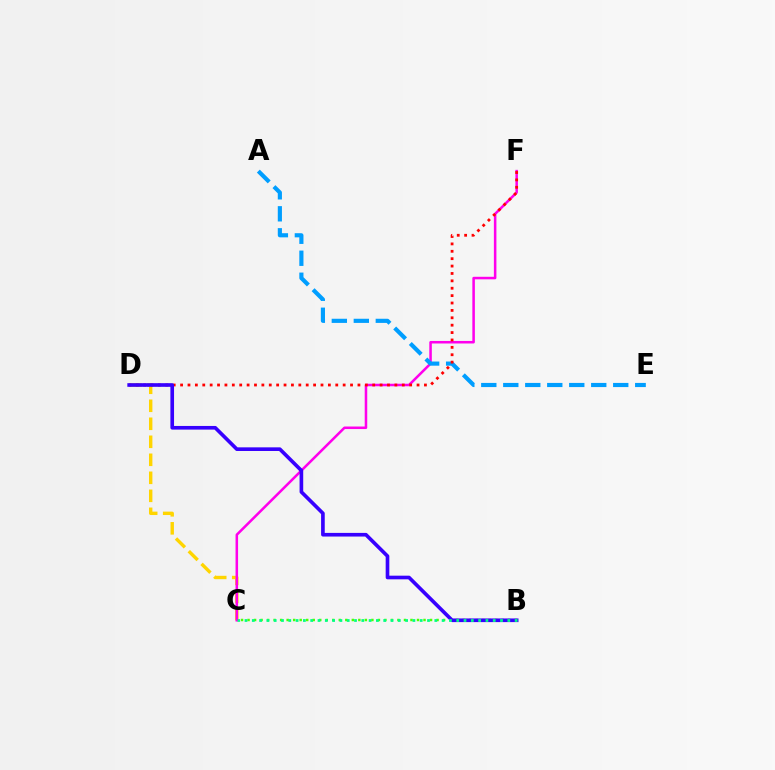{('C', 'D'): [{'color': '#ffd500', 'line_style': 'dashed', 'thickness': 2.45}], ('C', 'F'): [{'color': '#ff00ed', 'line_style': 'solid', 'thickness': 1.82}], ('A', 'E'): [{'color': '#009eff', 'line_style': 'dashed', 'thickness': 2.99}], ('B', 'C'): [{'color': '#4fff00', 'line_style': 'dotted', 'thickness': 1.77}, {'color': '#00ff86', 'line_style': 'dotted', 'thickness': 1.98}], ('D', 'F'): [{'color': '#ff0000', 'line_style': 'dotted', 'thickness': 2.01}], ('B', 'D'): [{'color': '#3700ff', 'line_style': 'solid', 'thickness': 2.63}]}